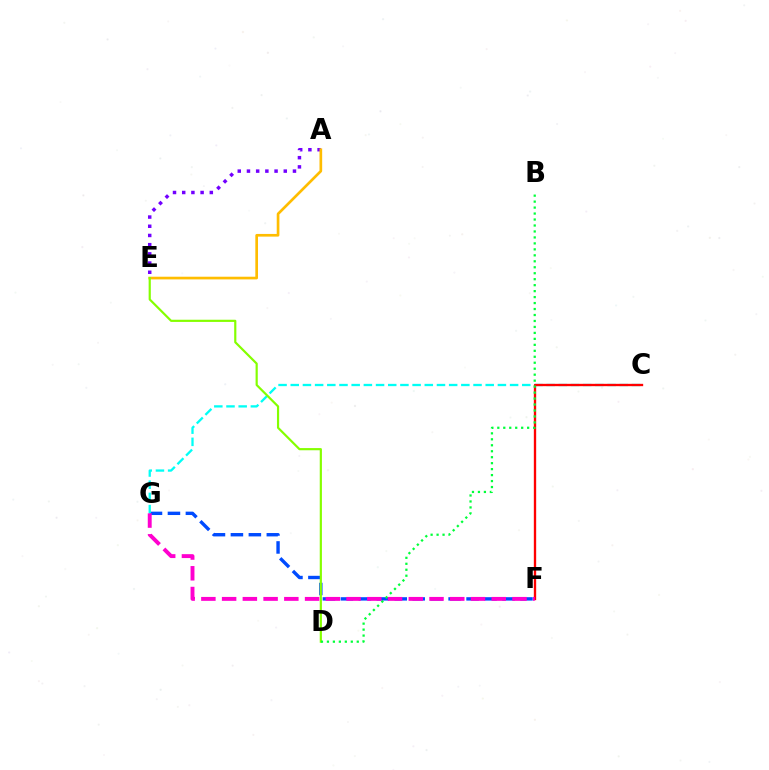{('F', 'G'): [{'color': '#004bff', 'line_style': 'dashed', 'thickness': 2.44}, {'color': '#ff00cf', 'line_style': 'dashed', 'thickness': 2.82}], ('C', 'G'): [{'color': '#00fff6', 'line_style': 'dashed', 'thickness': 1.66}], ('A', 'E'): [{'color': '#7200ff', 'line_style': 'dotted', 'thickness': 2.5}, {'color': '#ffbd00', 'line_style': 'solid', 'thickness': 1.93}], ('D', 'E'): [{'color': '#84ff00', 'line_style': 'solid', 'thickness': 1.57}], ('C', 'F'): [{'color': '#ff0000', 'line_style': 'solid', 'thickness': 1.69}], ('B', 'D'): [{'color': '#00ff39', 'line_style': 'dotted', 'thickness': 1.62}]}